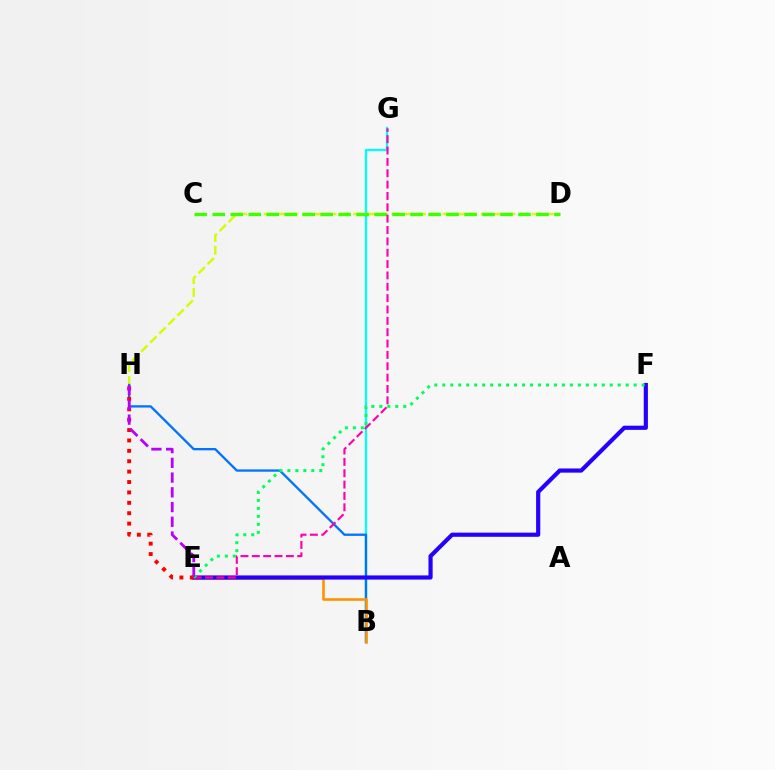{('B', 'G'): [{'color': '#00fff6', 'line_style': 'solid', 'thickness': 1.67}], ('D', 'H'): [{'color': '#d1ff00', 'line_style': 'dashed', 'thickness': 1.74}], ('B', 'H'): [{'color': '#0074ff', 'line_style': 'solid', 'thickness': 1.67}], ('B', 'E'): [{'color': '#ff9400', 'line_style': 'solid', 'thickness': 1.88}], ('C', 'D'): [{'color': '#3dff00', 'line_style': 'dashed', 'thickness': 2.44}], ('E', 'F'): [{'color': '#2500ff', 'line_style': 'solid', 'thickness': 2.99}, {'color': '#00ff5c', 'line_style': 'dotted', 'thickness': 2.17}], ('E', 'G'): [{'color': '#ff00ac', 'line_style': 'dashed', 'thickness': 1.54}], ('E', 'H'): [{'color': '#ff0000', 'line_style': 'dotted', 'thickness': 2.82}, {'color': '#b900ff', 'line_style': 'dashed', 'thickness': 2.0}]}